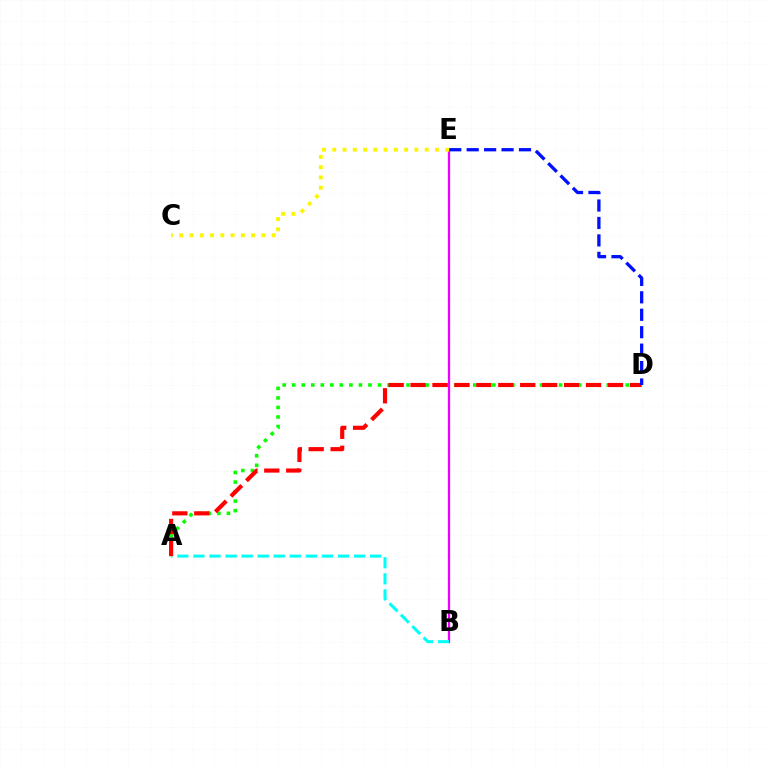{('A', 'D'): [{'color': '#08ff00', 'line_style': 'dotted', 'thickness': 2.59}, {'color': '#ff0000', 'line_style': 'dashed', 'thickness': 2.98}], ('B', 'E'): [{'color': '#ee00ff', 'line_style': 'solid', 'thickness': 1.63}], ('A', 'B'): [{'color': '#00fff6', 'line_style': 'dashed', 'thickness': 2.18}], ('D', 'E'): [{'color': '#0010ff', 'line_style': 'dashed', 'thickness': 2.37}], ('C', 'E'): [{'color': '#fcf500', 'line_style': 'dotted', 'thickness': 2.79}]}